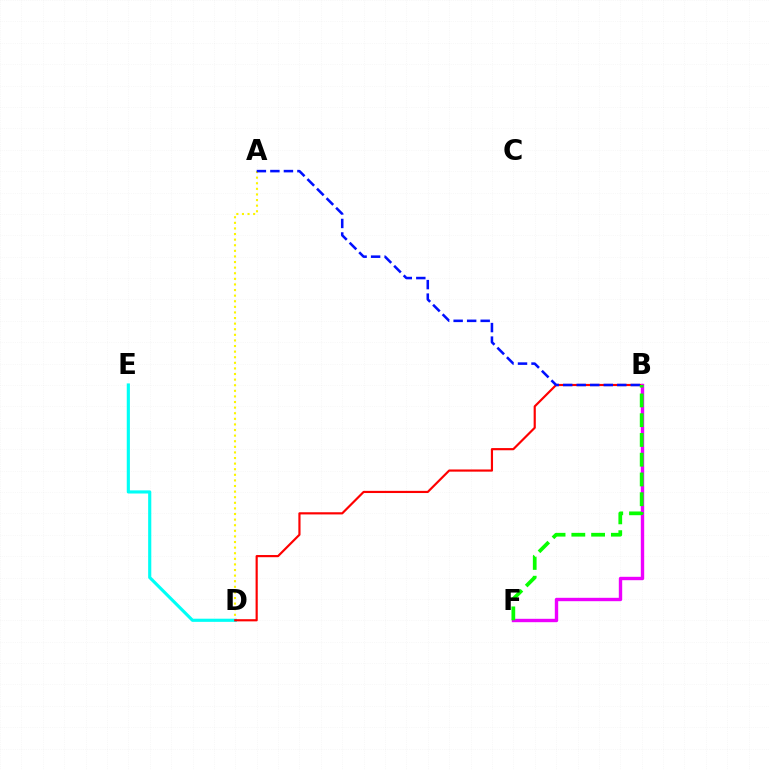{('A', 'D'): [{'color': '#fcf500', 'line_style': 'dotted', 'thickness': 1.52}], ('D', 'E'): [{'color': '#00fff6', 'line_style': 'solid', 'thickness': 2.26}], ('B', 'D'): [{'color': '#ff0000', 'line_style': 'solid', 'thickness': 1.56}], ('B', 'F'): [{'color': '#ee00ff', 'line_style': 'solid', 'thickness': 2.43}, {'color': '#08ff00', 'line_style': 'dashed', 'thickness': 2.69}], ('A', 'B'): [{'color': '#0010ff', 'line_style': 'dashed', 'thickness': 1.84}]}